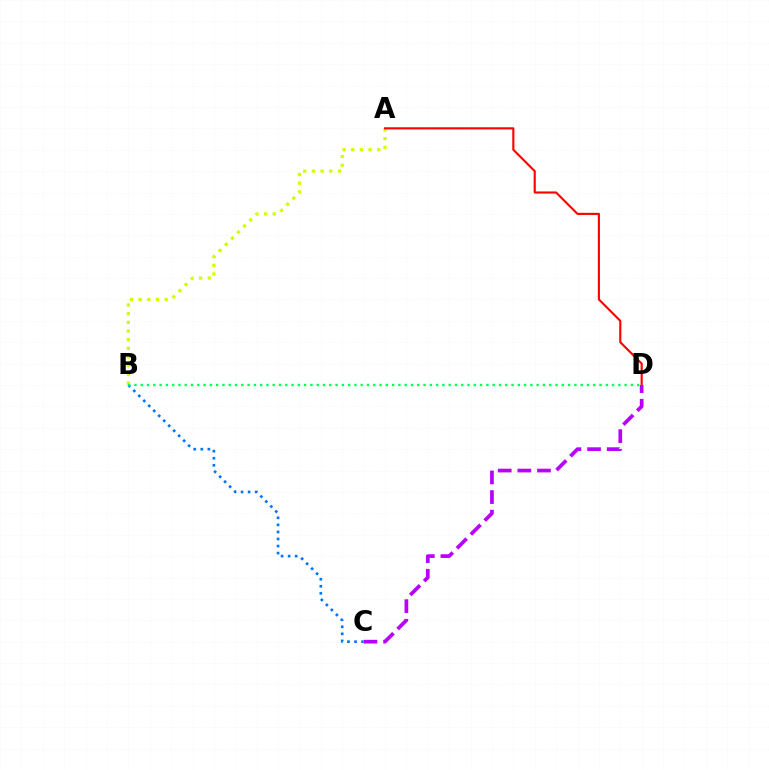{('A', 'B'): [{'color': '#d1ff00', 'line_style': 'dotted', 'thickness': 2.36}], ('A', 'D'): [{'color': '#ff0000', 'line_style': 'solid', 'thickness': 1.53}], ('C', 'D'): [{'color': '#b900ff', 'line_style': 'dashed', 'thickness': 2.67}], ('B', 'C'): [{'color': '#0074ff', 'line_style': 'dotted', 'thickness': 1.92}], ('B', 'D'): [{'color': '#00ff5c', 'line_style': 'dotted', 'thickness': 1.71}]}